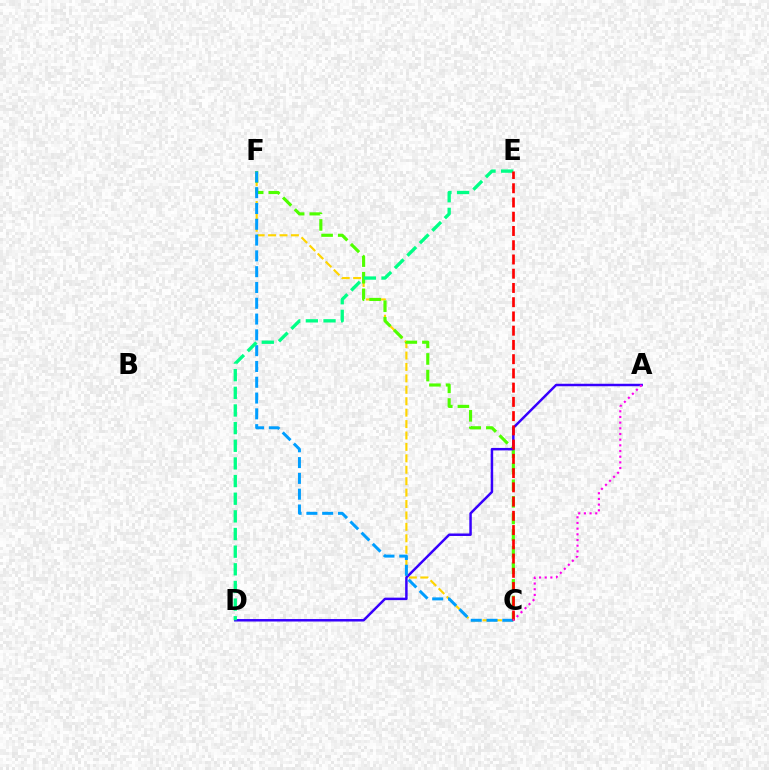{('C', 'F'): [{'color': '#ffd500', 'line_style': 'dashed', 'thickness': 1.55}, {'color': '#4fff00', 'line_style': 'dashed', 'thickness': 2.26}, {'color': '#009eff', 'line_style': 'dashed', 'thickness': 2.15}], ('A', 'D'): [{'color': '#3700ff', 'line_style': 'solid', 'thickness': 1.78}], ('D', 'E'): [{'color': '#00ff86', 'line_style': 'dashed', 'thickness': 2.4}], ('C', 'E'): [{'color': '#ff0000', 'line_style': 'dashed', 'thickness': 1.93}], ('A', 'C'): [{'color': '#ff00ed', 'line_style': 'dotted', 'thickness': 1.54}]}